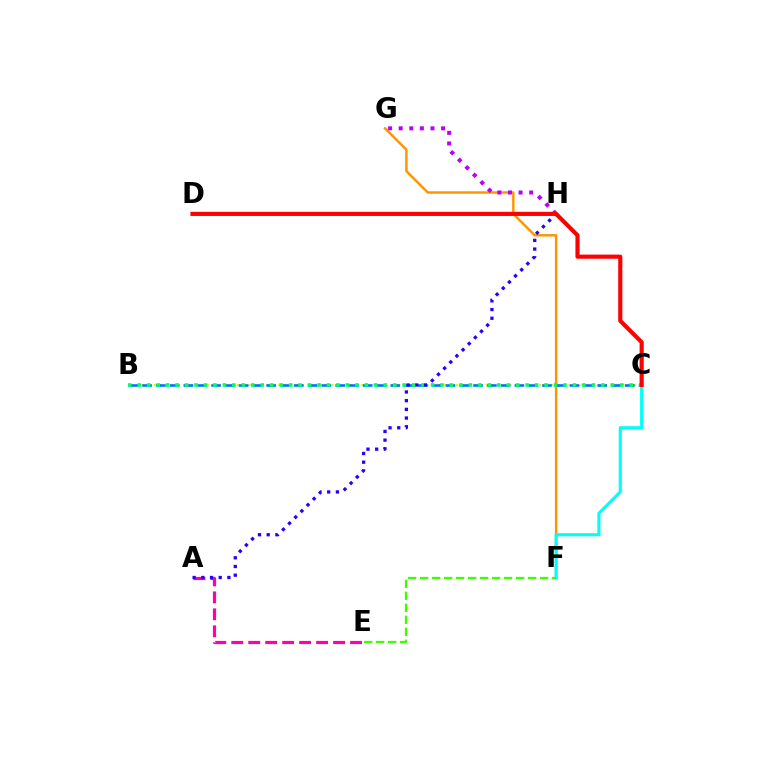{('B', 'C'): [{'color': '#d1ff00', 'line_style': 'dotted', 'thickness': 1.61}, {'color': '#0074ff', 'line_style': 'dashed', 'thickness': 1.87}, {'color': '#00ff5c', 'line_style': 'dotted', 'thickness': 2.57}], ('A', 'E'): [{'color': '#ff00ac', 'line_style': 'dashed', 'thickness': 2.31}], ('F', 'G'): [{'color': '#ff9400', 'line_style': 'solid', 'thickness': 1.75}], ('G', 'H'): [{'color': '#b900ff', 'line_style': 'dotted', 'thickness': 2.88}], ('A', 'H'): [{'color': '#2500ff', 'line_style': 'dotted', 'thickness': 2.36}], ('C', 'F'): [{'color': '#00fff6', 'line_style': 'solid', 'thickness': 2.25}], ('C', 'D'): [{'color': '#ff0000', 'line_style': 'solid', 'thickness': 2.97}], ('E', 'F'): [{'color': '#3dff00', 'line_style': 'dashed', 'thickness': 1.63}]}